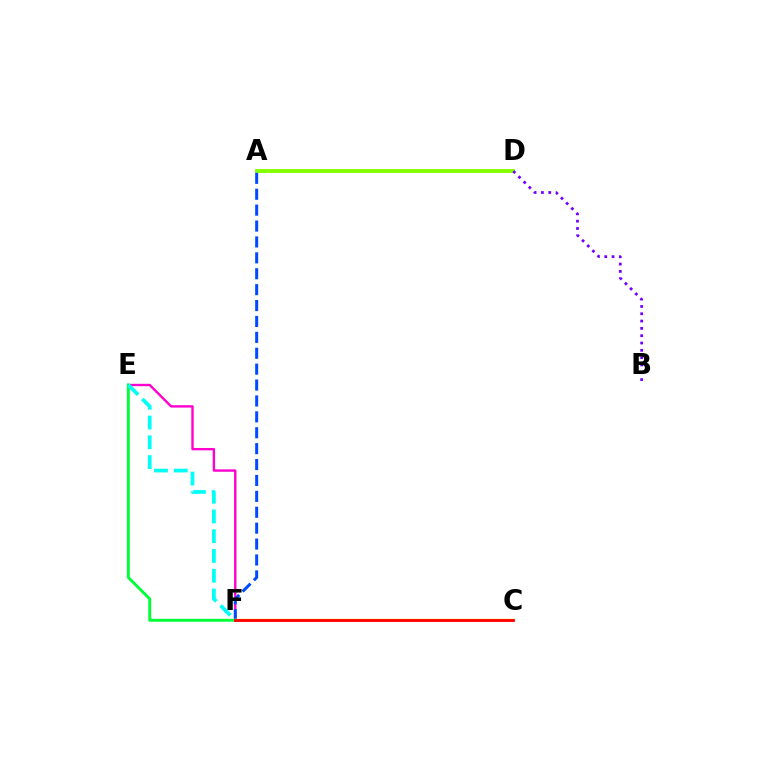{('E', 'F'): [{'color': '#ff00cf', 'line_style': 'solid', 'thickness': 1.72}, {'color': '#00ff39', 'line_style': 'solid', 'thickness': 2.1}, {'color': '#00fff6', 'line_style': 'dashed', 'thickness': 2.68}], ('A', 'D'): [{'color': '#84ff00', 'line_style': 'solid', 'thickness': 2.77}], ('A', 'F'): [{'color': '#004bff', 'line_style': 'dashed', 'thickness': 2.16}], ('B', 'D'): [{'color': '#7200ff', 'line_style': 'dotted', 'thickness': 1.99}], ('C', 'F'): [{'color': '#ffbd00', 'line_style': 'solid', 'thickness': 1.72}, {'color': '#ff0000', 'line_style': 'solid', 'thickness': 2.04}]}